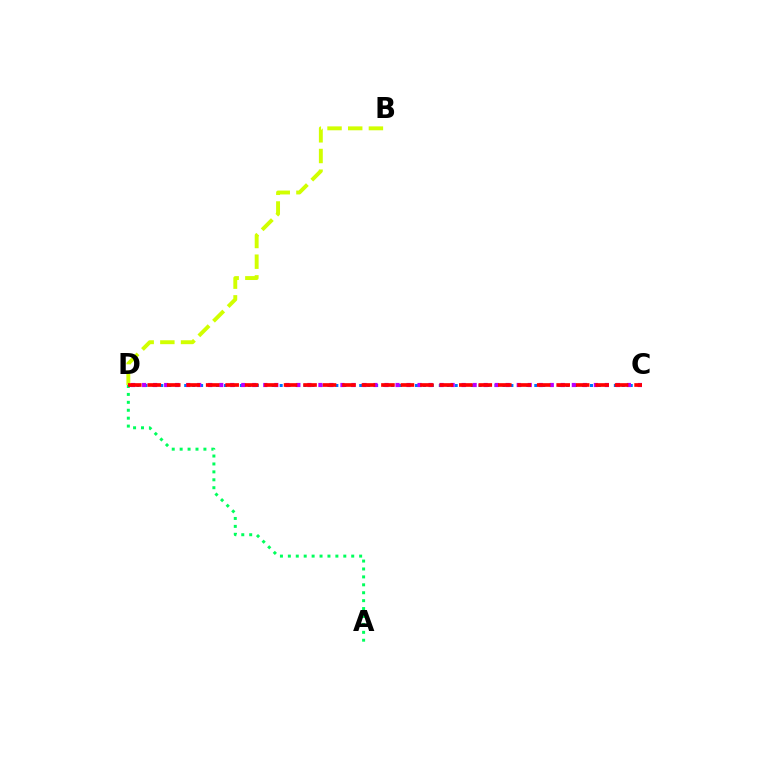{('A', 'D'): [{'color': '#00ff5c', 'line_style': 'dotted', 'thickness': 2.15}], ('C', 'D'): [{'color': '#0074ff', 'line_style': 'dotted', 'thickness': 2.16}, {'color': '#b900ff', 'line_style': 'dotted', 'thickness': 2.99}, {'color': '#ff0000', 'line_style': 'dashed', 'thickness': 2.65}], ('B', 'D'): [{'color': '#d1ff00', 'line_style': 'dashed', 'thickness': 2.81}]}